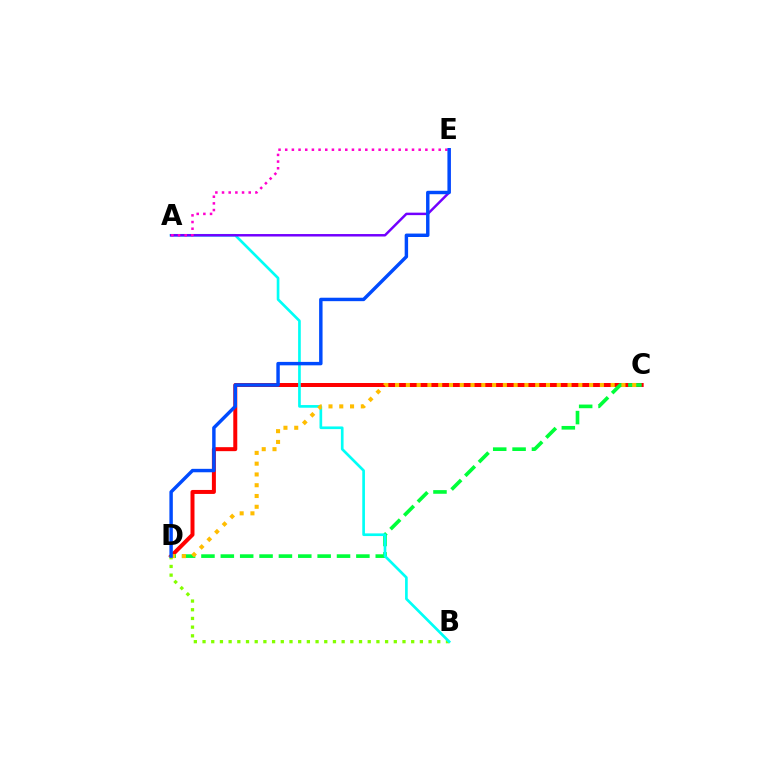{('C', 'D'): [{'color': '#ff0000', 'line_style': 'solid', 'thickness': 2.87}, {'color': '#00ff39', 'line_style': 'dashed', 'thickness': 2.63}, {'color': '#ffbd00', 'line_style': 'dotted', 'thickness': 2.93}], ('B', 'D'): [{'color': '#84ff00', 'line_style': 'dotted', 'thickness': 2.36}], ('A', 'B'): [{'color': '#00fff6', 'line_style': 'solid', 'thickness': 1.92}], ('A', 'E'): [{'color': '#7200ff', 'line_style': 'solid', 'thickness': 1.78}, {'color': '#ff00cf', 'line_style': 'dotted', 'thickness': 1.81}], ('D', 'E'): [{'color': '#004bff', 'line_style': 'solid', 'thickness': 2.47}]}